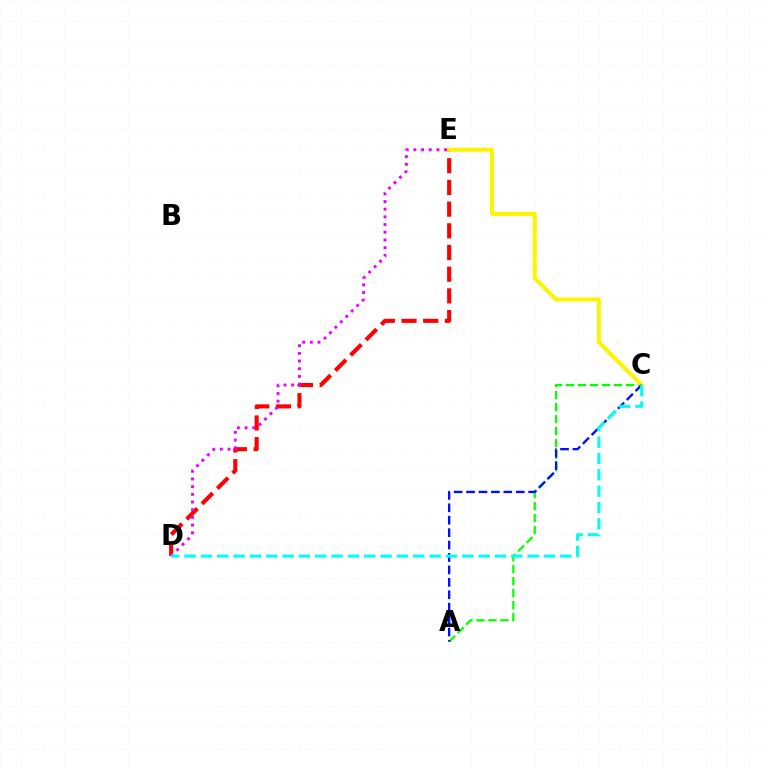{('D', 'E'): [{'color': '#ff0000', 'line_style': 'dashed', 'thickness': 2.95}, {'color': '#ee00ff', 'line_style': 'dotted', 'thickness': 2.09}], ('A', 'C'): [{'color': '#08ff00', 'line_style': 'dashed', 'thickness': 1.63}, {'color': '#0010ff', 'line_style': 'dashed', 'thickness': 1.69}], ('C', 'E'): [{'color': '#fcf500', 'line_style': 'solid', 'thickness': 2.89}], ('C', 'D'): [{'color': '#00fff6', 'line_style': 'dashed', 'thickness': 2.22}]}